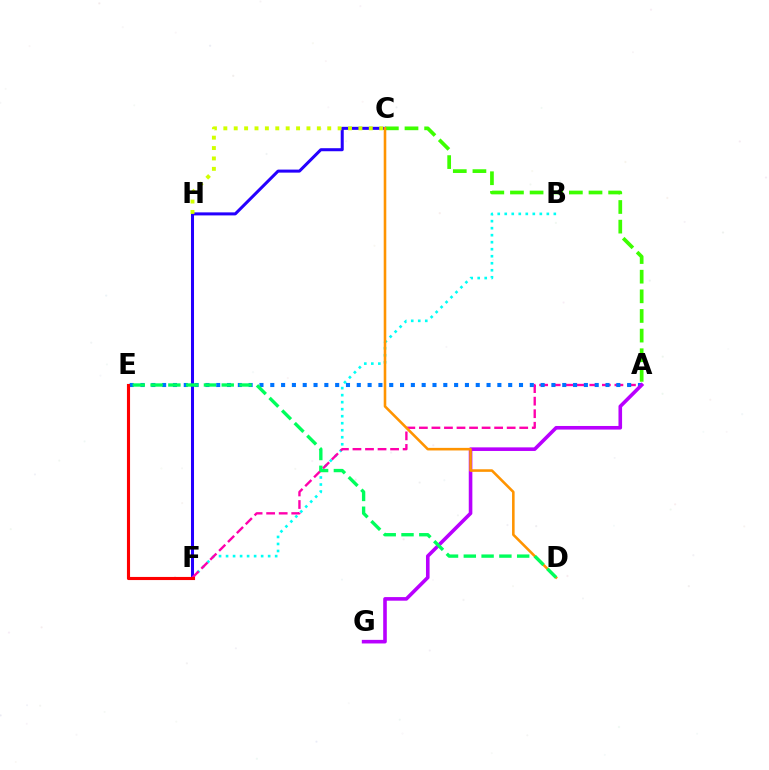{('B', 'F'): [{'color': '#00fff6', 'line_style': 'dotted', 'thickness': 1.91}], ('C', 'F'): [{'color': '#2500ff', 'line_style': 'solid', 'thickness': 2.18}], ('A', 'F'): [{'color': '#ff00ac', 'line_style': 'dashed', 'thickness': 1.7}], ('C', 'H'): [{'color': '#d1ff00', 'line_style': 'dotted', 'thickness': 2.82}], ('A', 'C'): [{'color': '#3dff00', 'line_style': 'dashed', 'thickness': 2.67}], ('A', 'E'): [{'color': '#0074ff', 'line_style': 'dotted', 'thickness': 2.94}], ('A', 'G'): [{'color': '#b900ff', 'line_style': 'solid', 'thickness': 2.59}], ('E', 'F'): [{'color': '#ff0000', 'line_style': 'solid', 'thickness': 2.24}], ('C', 'D'): [{'color': '#ff9400', 'line_style': 'solid', 'thickness': 1.86}], ('D', 'E'): [{'color': '#00ff5c', 'line_style': 'dashed', 'thickness': 2.42}]}